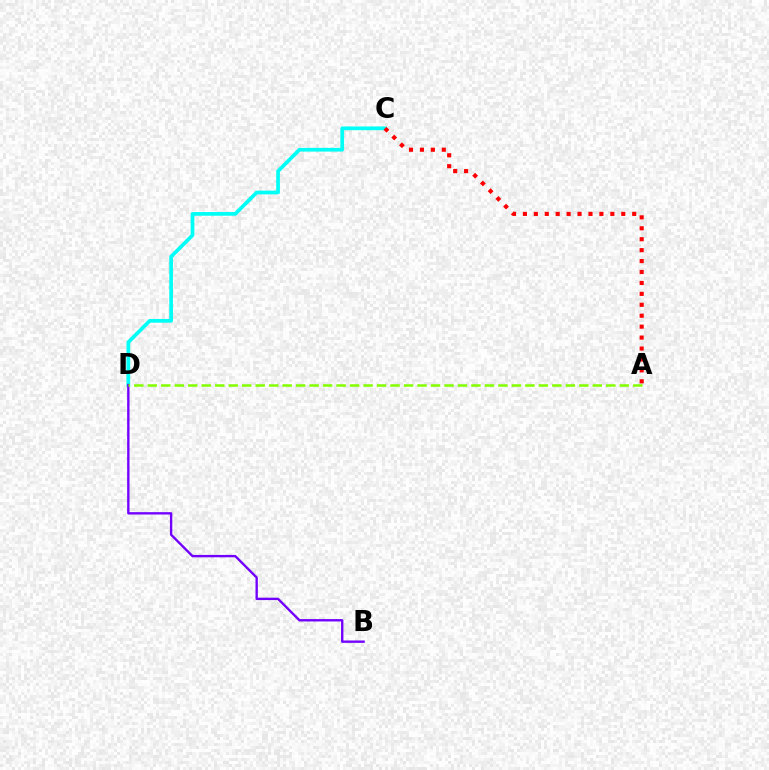{('C', 'D'): [{'color': '#00fff6', 'line_style': 'solid', 'thickness': 2.67}], ('B', 'D'): [{'color': '#7200ff', 'line_style': 'solid', 'thickness': 1.7}], ('A', 'D'): [{'color': '#84ff00', 'line_style': 'dashed', 'thickness': 1.83}], ('A', 'C'): [{'color': '#ff0000', 'line_style': 'dotted', 'thickness': 2.97}]}